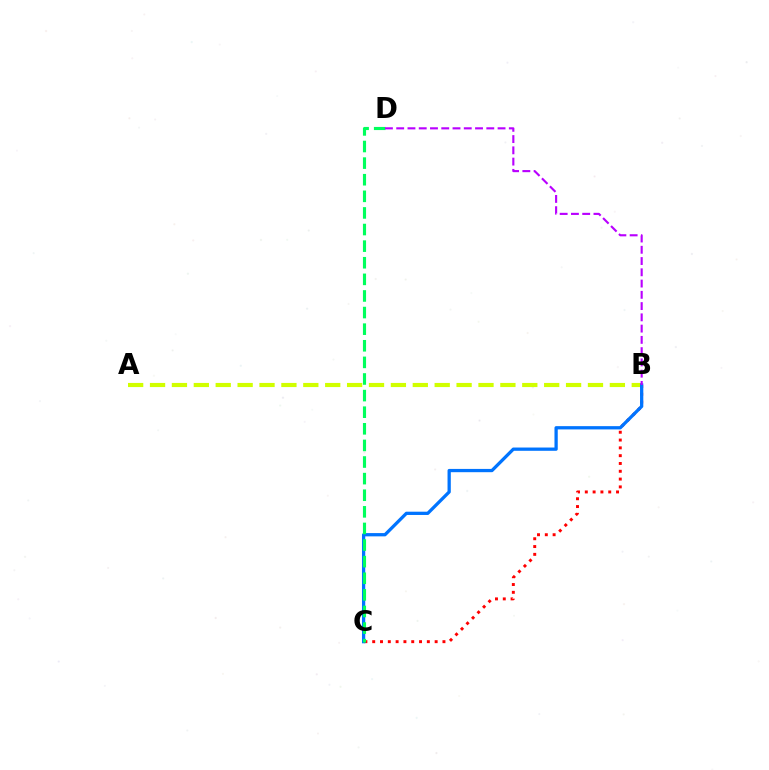{('A', 'B'): [{'color': '#d1ff00', 'line_style': 'dashed', 'thickness': 2.97}], ('B', 'C'): [{'color': '#ff0000', 'line_style': 'dotted', 'thickness': 2.12}, {'color': '#0074ff', 'line_style': 'solid', 'thickness': 2.36}], ('C', 'D'): [{'color': '#00ff5c', 'line_style': 'dashed', 'thickness': 2.26}], ('B', 'D'): [{'color': '#b900ff', 'line_style': 'dashed', 'thickness': 1.53}]}